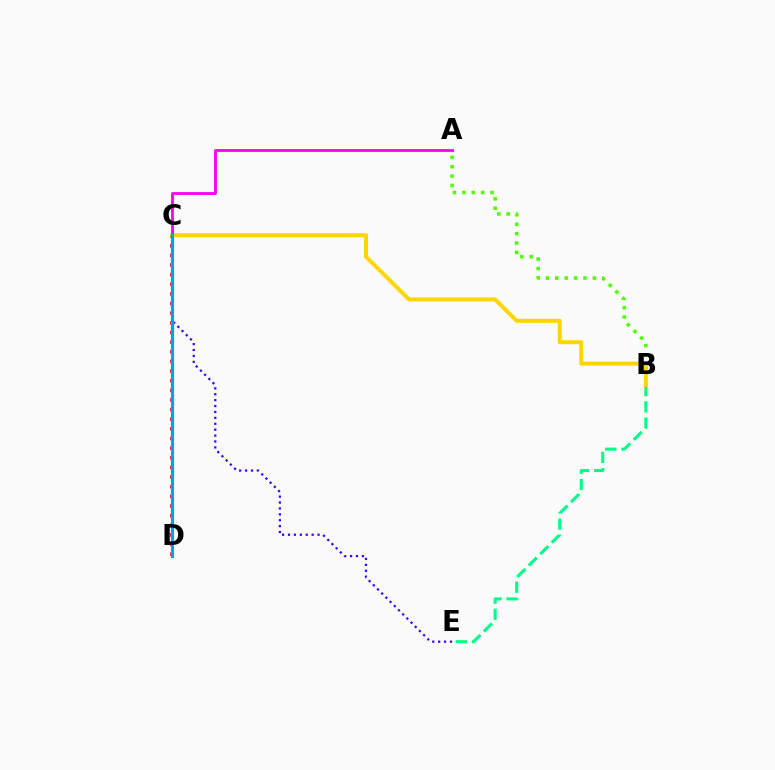{('C', 'D'): [{'color': '#ff0000', 'line_style': 'dotted', 'thickness': 2.62}, {'color': '#009eff', 'line_style': 'solid', 'thickness': 2.21}], ('A', 'B'): [{'color': '#4fff00', 'line_style': 'dotted', 'thickness': 2.55}], ('B', 'E'): [{'color': '#00ff86', 'line_style': 'dashed', 'thickness': 2.2}], ('B', 'C'): [{'color': '#ffd500', 'line_style': 'solid', 'thickness': 2.89}], ('C', 'E'): [{'color': '#3700ff', 'line_style': 'dotted', 'thickness': 1.61}], ('A', 'C'): [{'color': '#ff00ed', 'line_style': 'solid', 'thickness': 2.03}]}